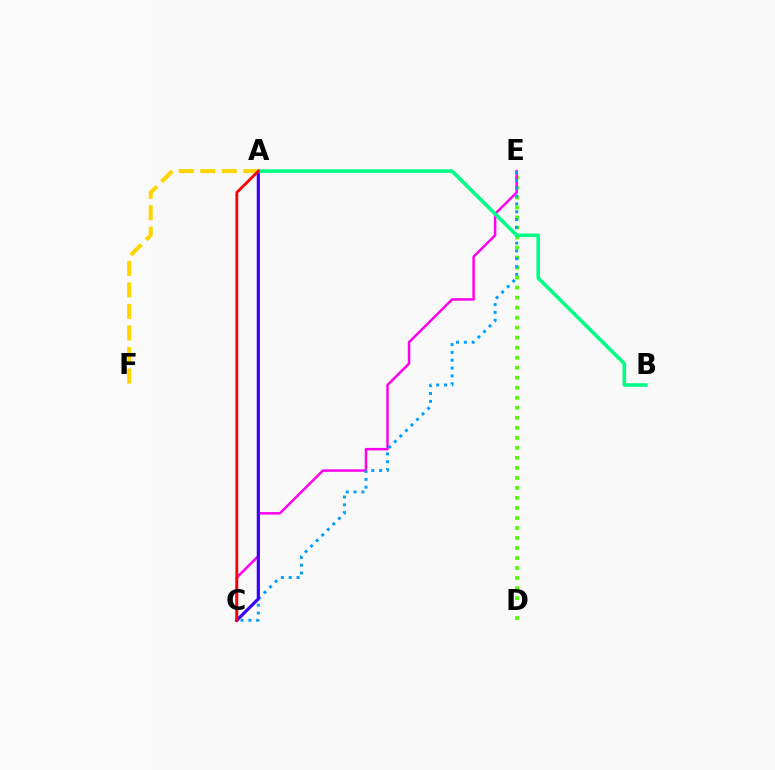{('D', 'E'): [{'color': '#4fff00', 'line_style': 'dotted', 'thickness': 2.72}], ('C', 'E'): [{'color': '#ff00ed', 'line_style': 'solid', 'thickness': 1.79}, {'color': '#009eff', 'line_style': 'dotted', 'thickness': 2.13}], ('A', 'C'): [{'color': '#3700ff', 'line_style': 'solid', 'thickness': 2.28}, {'color': '#ff0000', 'line_style': 'solid', 'thickness': 2.04}], ('A', 'B'): [{'color': '#00ff86', 'line_style': 'solid', 'thickness': 2.59}], ('A', 'F'): [{'color': '#ffd500', 'line_style': 'dashed', 'thickness': 2.92}]}